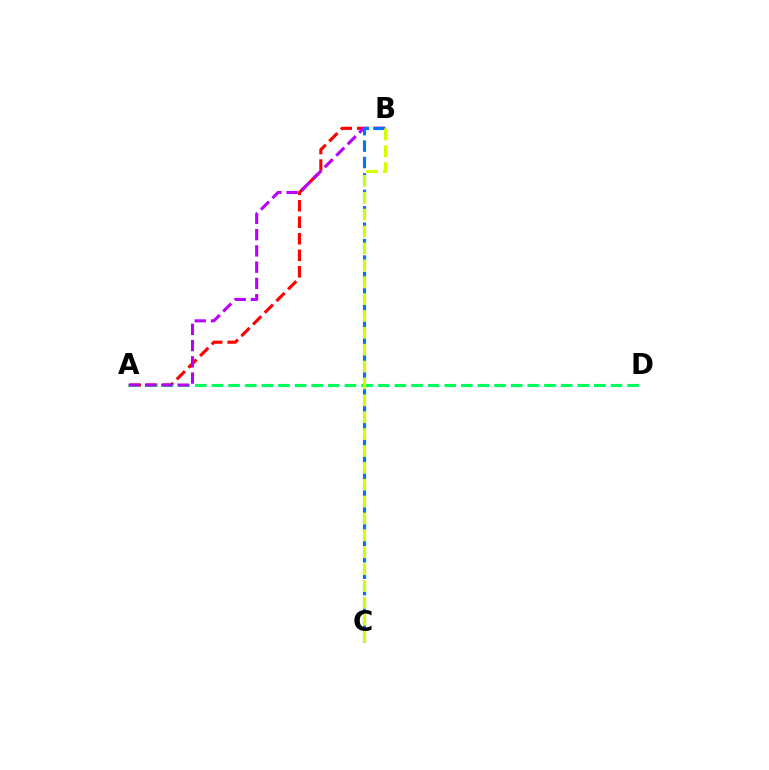{('A', 'B'): [{'color': '#ff0000', 'line_style': 'dashed', 'thickness': 2.24}, {'color': '#b900ff', 'line_style': 'dashed', 'thickness': 2.21}], ('A', 'D'): [{'color': '#00ff5c', 'line_style': 'dashed', 'thickness': 2.26}], ('B', 'C'): [{'color': '#0074ff', 'line_style': 'dashed', 'thickness': 2.23}, {'color': '#d1ff00', 'line_style': 'dashed', 'thickness': 2.29}]}